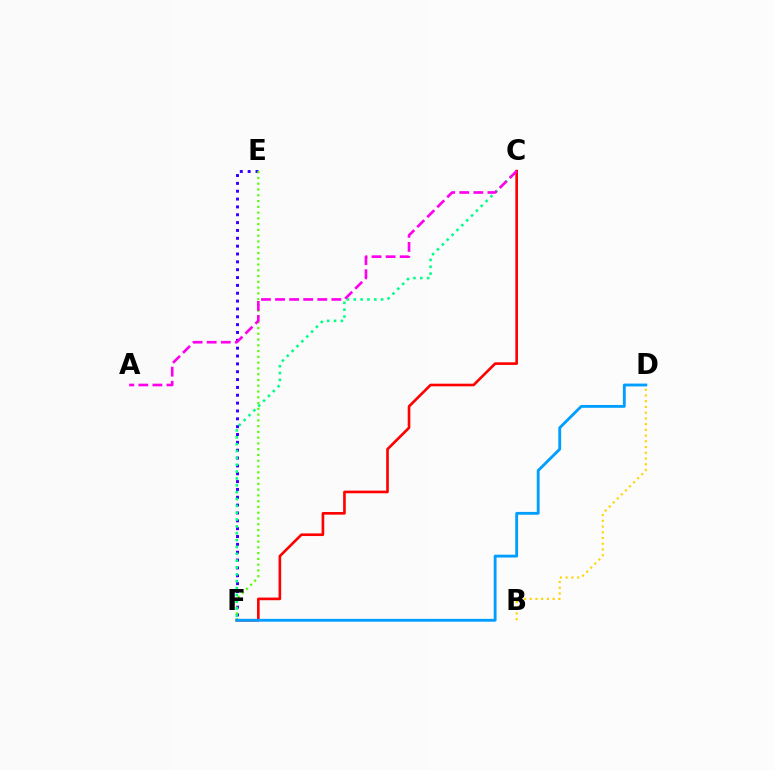{('E', 'F'): [{'color': '#3700ff', 'line_style': 'dotted', 'thickness': 2.13}, {'color': '#4fff00', 'line_style': 'dotted', 'thickness': 1.57}], ('B', 'D'): [{'color': '#ffd500', 'line_style': 'dotted', 'thickness': 1.56}], ('C', 'F'): [{'color': '#00ff86', 'line_style': 'dotted', 'thickness': 1.86}, {'color': '#ff0000', 'line_style': 'solid', 'thickness': 1.9}], ('A', 'C'): [{'color': '#ff00ed', 'line_style': 'dashed', 'thickness': 1.91}], ('D', 'F'): [{'color': '#009eff', 'line_style': 'solid', 'thickness': 2.05}]}